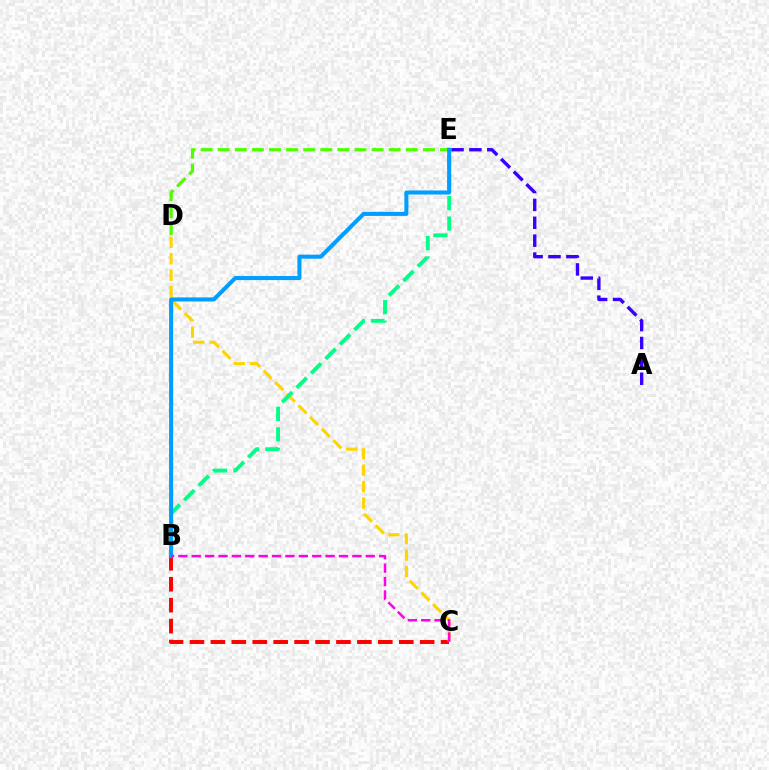{('B', 'C'): [{'color': '#ff0000', 'line_style': 'dashed', 'thickness': 2.84}, {'color': '#ff00ed', 'line_style': 'dashed', 'thickness': 1.82}], ('C', 'D'): [{'color': '#ffd500', 'line_style': 'dashed', 'thickness': 2.23}], ('A', 'E'): [{'color': '#3700ff', 'line_style': 'dashed', 'thickness': 2.43}], ('B', 'E'): [{'color': '#00ff86', 'line_style': 'dashed', 'thickness': 2.78}, {'color': '#009eff', 'line_style': 'solid', 'thickness': 2.92}], ('D', 'E'): [{'color': '#4fff00', 'line_style': 'dashed', 'thickness': 2.32}]}